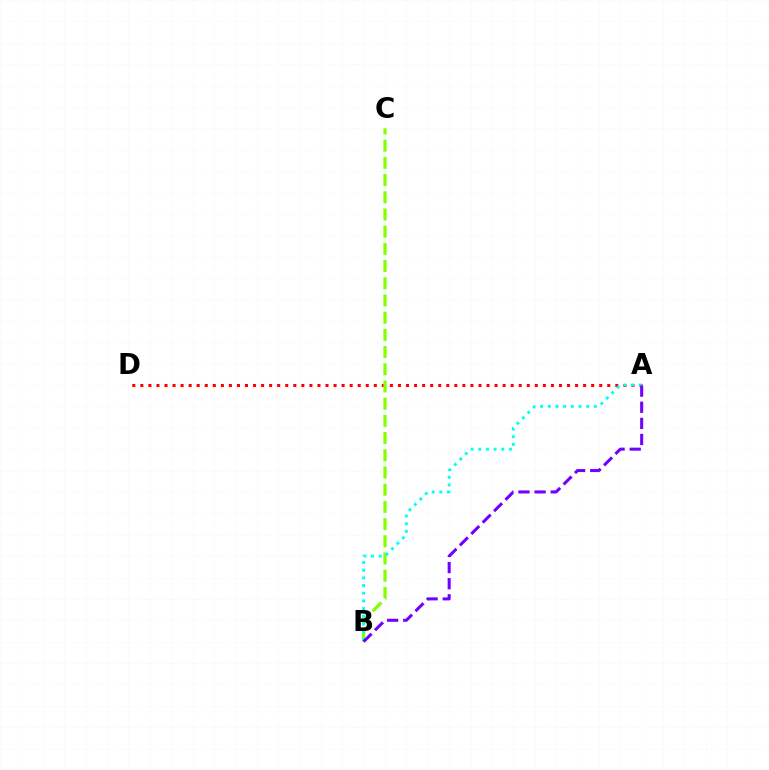{('A', 'D'): [{'color': '#ff0000', 'line_style': 'dotted', 'thickness': 2.19}], ('B', 'C'): [{'color': '#84ff00', 'line_style': 'dashed', 'thickness': 2.34}], ('A', 'B'): [{'color': '#00fff6', 'line_style': 'dotted', 'thickness': 2.09}, {'color': '#7200ff', 'line_style': 'dashed', 'thickness': 2.19}]}